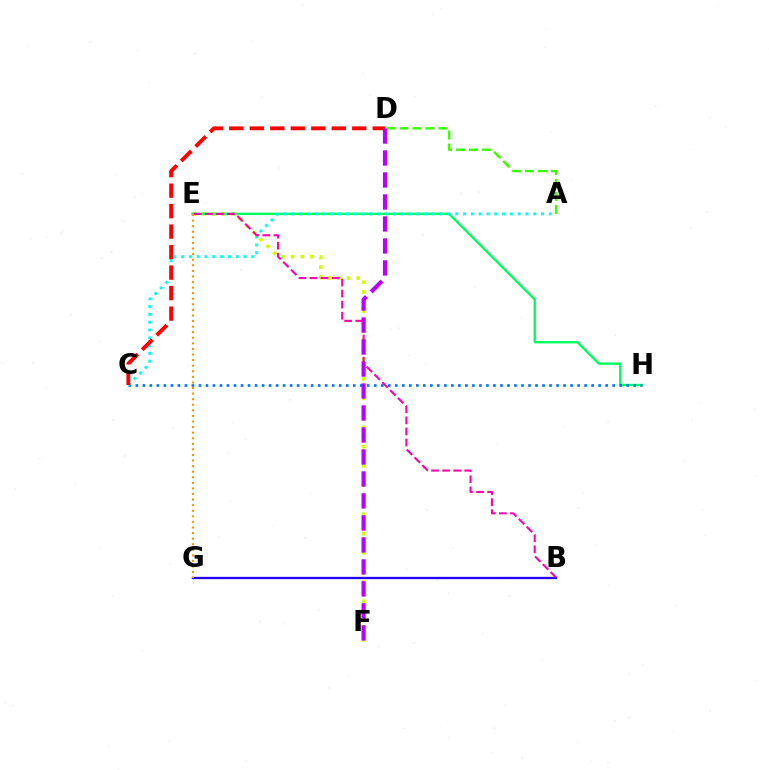{('E', 'F'): [{'color': '#d1ff00', 'line_style': 'dotted', 'thickness': 2.63}], ('E', 'H'): [{'color': '#00ff5c', 'line_style': 'solid', 'thickness': 1.71}], ('C', 'H'): [{'color': '#0074ff', 'line_style': 'dotted', 'thickness': 1.91}], ('B', 'G'): [{'color': '#2500ff', 'line_style': 'solid', 'thickness': 1.66}], ('A', 'C'): [{'color': '#00fff6', 'line_style': 'dotted', 'thickness': 2.12}], ('A', 'D'): [{'color': '#3dff00', 'line_style': 'dashed', 'thickness': 1.76}], ('C', 'D'): [{'color': '#ff0000', 'line_style': 'dashed', 'thickness': 2.78}], ('B', 'E'): [{'color': '#ff00ac', 'line_style': 'dashed', 'thickness': 1.5}], ('D', 'F'): [{'color': '#b900ff', 'line_style': 'dashed', 'thickness': 2.99}], ('E', 'G'): [{'color': '#ff9400', 'line_style': 'dotted', 'thickness': 1.52}]}